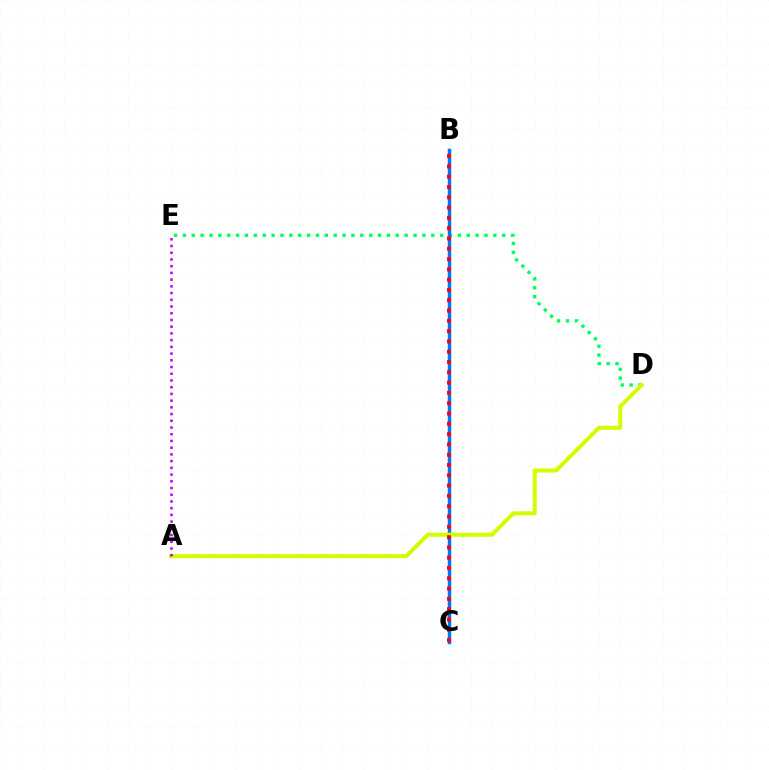{('D', 'E'): [{'color': '#00ff5c', 'line_style': 'dotted', 'thickness': 2.41}], ('B', 'C'): [{'color': '#0074ff', 'line_style': 'solid', 'thickness': 2.49}, {'color': '#ff0000', 'line_style': 'dotted', 'thickness': 2.8}], ('A', 'D'): [{'color': '#d1ff00', 'line_style': 'solid', 'thickness': 2.91}], ('A', 'E'): [{'color': '#b900ff', 'line_style': 'dotted', 'thickness': 1.83}]}